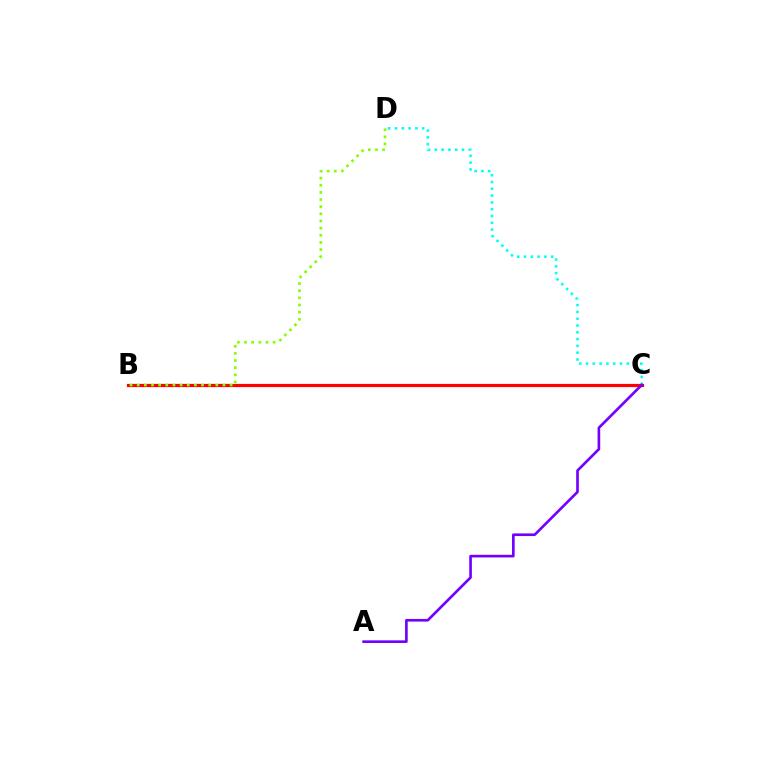{('C', 'D'): [{'color': '#00fff6', 'line_style': 'dotted', 'thickness': 1.85}], ('B', 'C'): [{'color': '#ff0000', 'line_style': 'solid', 'thickness': 2.3}], ('B', 'D'): [{'color': '#84ff00', 'line_style': 'dotted', 'thickness': 1.94}], ('A', 'C'): [{'color': '#7200ff', 'line_style': 'solid', 'thickness': 1.9}]}